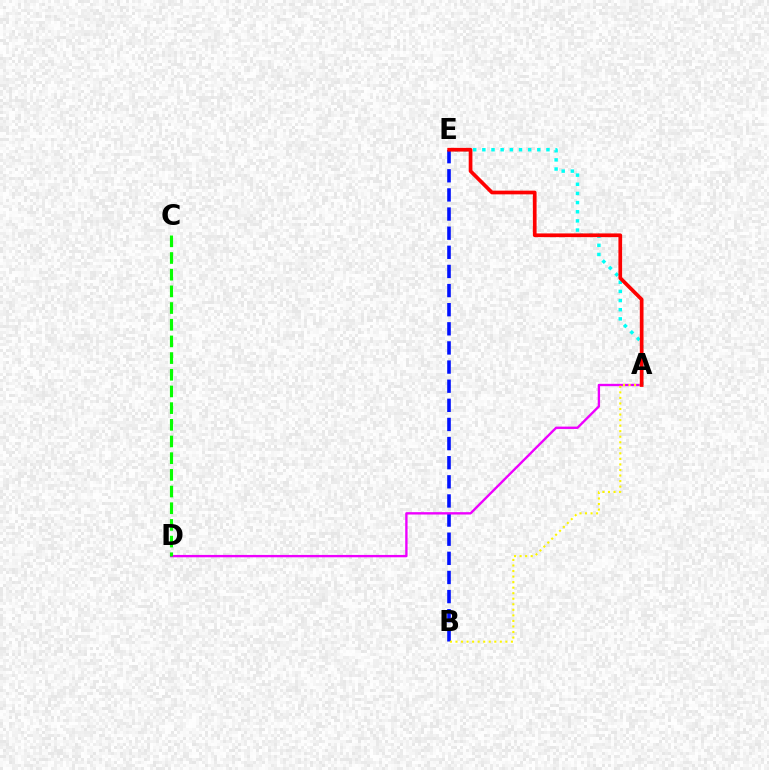{('B', 'E'): [{'color': '#0010ff', 'line_style': 'dashed', 'thickness': 2.6}], ('A', 'E'): [{'color': '#00fff6', 'line_style': 'dotted', 'thickness': 2.49}, {'color': '#ff0000', 'line_style': 'solid', 'thickness': 2.67}], ('A', 'D'): [{'color': '#ee00ff', 'line_style': 'solid', 'thickness': 1.7}], ('A', 'B'): [{'color': '#fcf500', 'line_style': 'dotted', 'thickness': 1.51}], ('C', 'D'): [{'color': '#08ff00', 'line_style': 'dashed', 'thickness': 2.27}]}